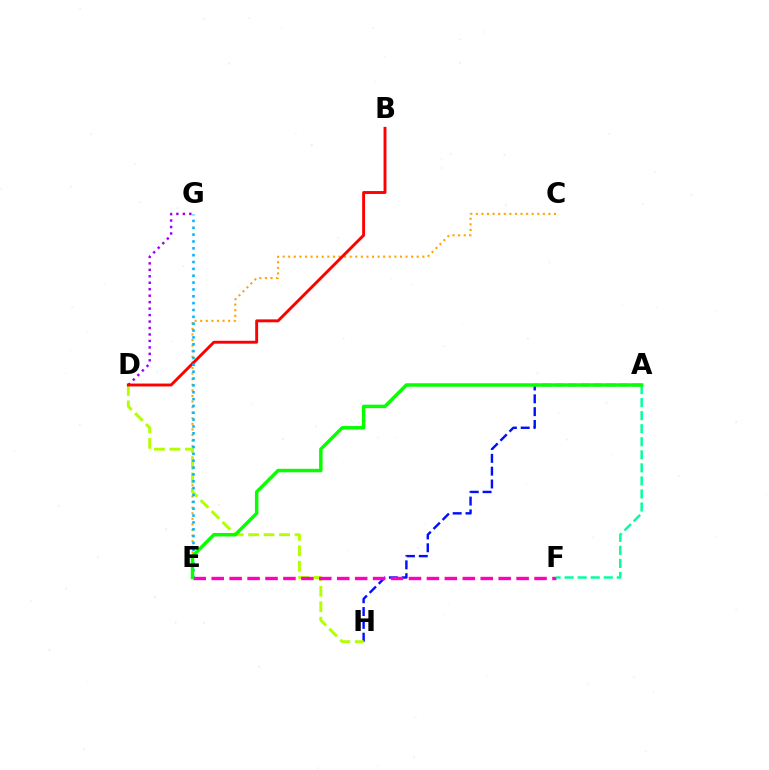{('D', 'G'): [{'color': '#9b00ff', 'line_style': 'dotted', 'thickness': 1.76}], ('C', 'E'): [{'color': '#ffa500', 'line_style': 'dotted', 'thickness': 1.52}], ('A', 'H'): [{'color': '#0010ff', 'line_style': 'dashed', 'thickness': 1.74}], ('D', 'H'): [{'color': '#b3ff00', 'line_style': 'dashed', 'thickness': 2.1}], ('B', 'D'): [{'color': '#ff0000', 'line_style': 'solid', 'thickness': 2.09}], ('E', 'G'): [{'color': '#00b5ff', 'line_style': 'dotted', 'thickness': 1.86}], ('E', 'F'): [{'color': '#ff00bd', 'line_style': 'dashed', 'thickness': 2.44}], ('A', 'F'): [{'color': '#00ff9d', 'line_style': 'dashed', 'thickness': 1.77}], ('A', 'E'): [{'color': '#08ff00', 'line_style': 'solid', 'thickness': 2.5}]}